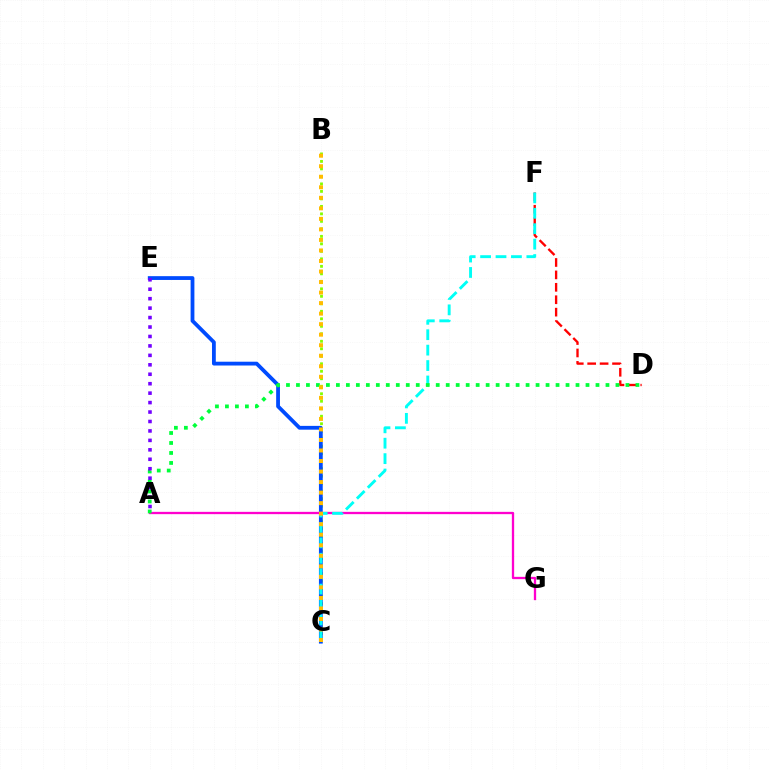{('D', 'F'): [{'color': '#ff0000', 'line_style': 'dashed', 'thickness': 1.69}], ('B', 'C'): [{'color': '#84ff00', 'line_style': 'dotted', 'thickness': 2.04}, {'color': '#ffbd00', 'line_style': 'dotted', 'thickness': 2.86}], ('C', 'E'): [{'color': '#004bff', 'line_style': 'solid', 'thickness': 2.73}], ('A', 'G'): [{'color': '#ff00cf', 'line_style': 'solid', 'thickness': 1.66}], ('C', 'F'): [{'color': '#00fff6', 'line_style': 'dashed', 'thickness': 2.09}], ('A', 'D'): [{'color': '#00ff39', 'line_style': 'dotted', 'thickness': 2.71}], ('A', 'E'): [{'color': '#7200ff', 'line_style': 'dotted', 'thickness': 2.57}]}